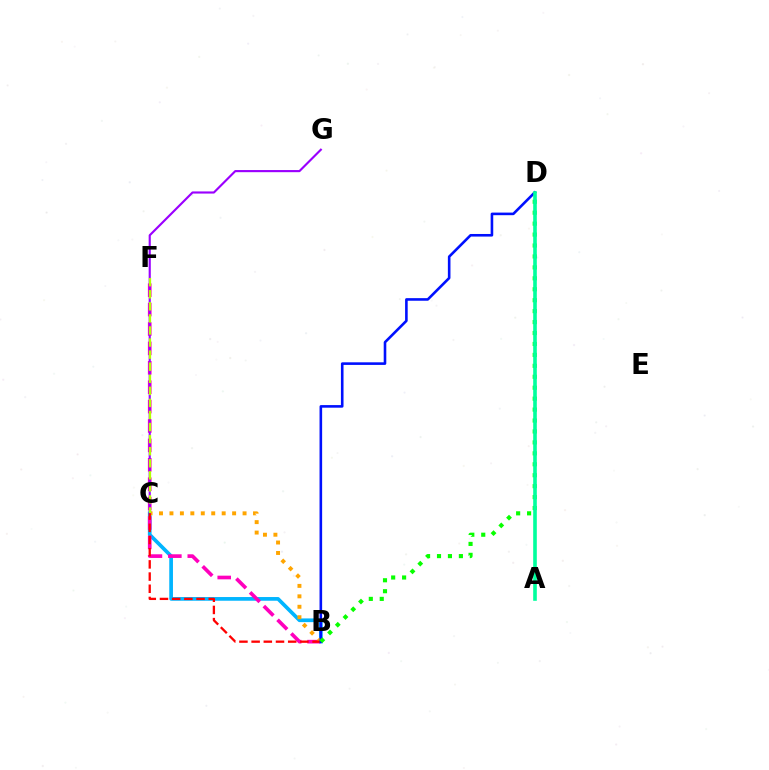{('B', 'C'): [{'color': '#00b5ff', 'line_style': 'solid', 'thickness': 2.67}, {'color': '#ffa500', 'line_style': 'dotted', 'thickness': 2.84}, {'color': '#ff0000', 'line_style': 'dashed', 'thickness': 1.66}], ('B', 'F'): [{'color': '#ff00bd', 'line_style': 'dashed', 'thickness': 2.64}], ('C', 'G'): [{'color': '#9b00ff', 'line_style': 'solid', 'thickness': 1.54}], ('B', 'D'): [{'color': '#0010ff', 'line_style': 'solid', 'thickness': 1.87}, {'color': '#08ff00', 'line_style': 'dotted', 'thickness': 2.97}], ('C', 'F'): [{'color': '#b3ff00', 'line_style': 'dashed', 'thickness': 1.64}], ('A', 'D'): [{'color': '#00ff9d', 'line_style': 'solid', 'thickness': 2.6}]}